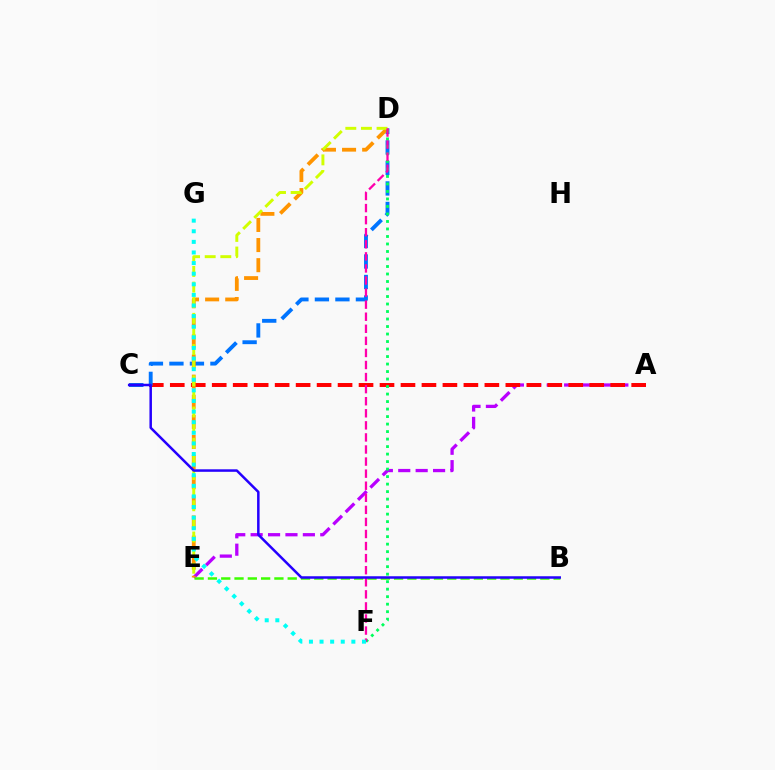{('A', 'E'): [{'color': '#b900ff', 'line_style': 'dashed', 'thickness': 2.36}], ('B', 'E'): [{'color': '#3dff00', 'line_style': 'dashed', 'thickness': 1.81}], ('A', 'C'): [{'color': '#ff0000', 'line_style': 'dashed', 'thickness': 2.85}], ('C', 'D'): [{'color': '#0074ff', 'line_style': 'dashed', 'thickness': 2.79}], ('D', 'E'): [{'color': '#ff9400', 'line_style': 'dashed', 'thickness': 2.73}, {'color': '#d1ff00', 'line_style': 'dashed', 'thickness': 2.12}], ('D', 'F'): [{'color': '#00ff5c', 'line_style': 'dotted', 'thickness': 2.04}, {'color': '#ff00ac', 'line_style': 'dashed', 'thickness': 1.64}], ('F', 'G'): [{'color': '#00fff6', 'line_style': 'dotted', 'thickness': 2.88}], ('B', 'C'): [{'color': '#2500ff', 'line_style': 'solid', 'thickness': 1.8}]}